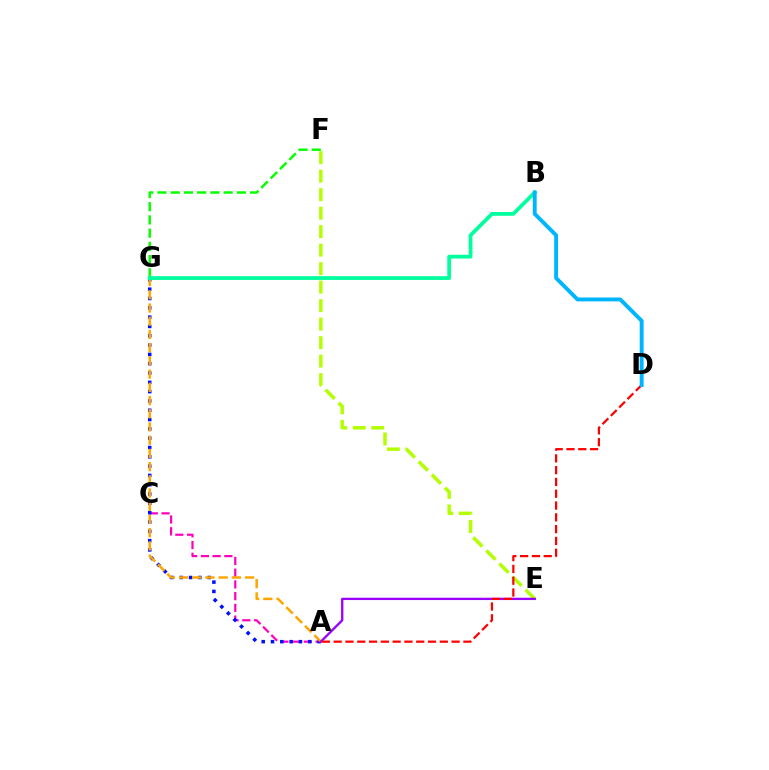{('A', 'C'): [{'color': '#ff00bd', 'line_style': 'dashed', 'thickness': 1.59}], ('F', 'G'): [{'color': '#08ff00', 'line_style': 'dashed', 'thickness': 1.8}], ('E', 'F'): [{'color': '#b3ff00', 'line_style': 'dashed', 'thickness': 2.51}], ('A', 'G'): [{'color': '#0010ff', 'line_style': 'dotted', 'thickness': 2.53}, {'color': '#ffa500', 'line_style': 'dashed', 'thickness': 1.8}], ('B', 'G'): [{'color': '#00ff9d', 'line_style': 'solid', 'thickness': 2.71}], ('A', 'E'): [{'color': '#9b00ff', 'line_style': 'solid', 'thickness': 1.67}], ('A', 'D'): [{'color': '#ff0000', 'line_style': 'dashed', 'thickness': 1.6}], ('B', 'D'): [{'color': '#00b5ff', 'line_style': 'solid', 'thickness': 2.8}]}